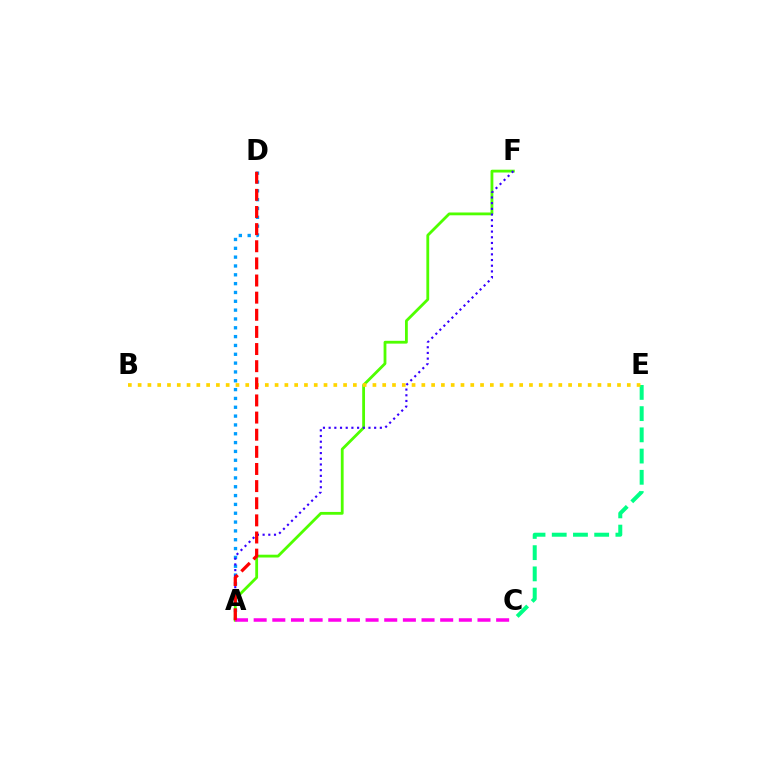{('C', 'E'): [{'color': '#00ff86', 'line_style': 'dashed', 'thickness': 2.88}], ('A', 'D'): [{'color': '#009eff', 'line_style': 'dotted', 'thickness': 2.4}, {'color': '#ff0000', 'line_style': 'dashed', 'thickness': 2.33}], ('A', 'F'): [{'color': '#4fff00', 'line_style': 'solid', 'thickness': 2.02}, {'color': '#3700ff', 'line_style': 'dotted', 'thickness': 1.55}], ('B', 'E'): [{'color': '#ffd500', 'line_style': 'dotted', 'thickness': 2.66}], ('A', 'C'): [{'color': '#ff00ed', 'line_style': 'dashed', 'thickness': 2.53}]}